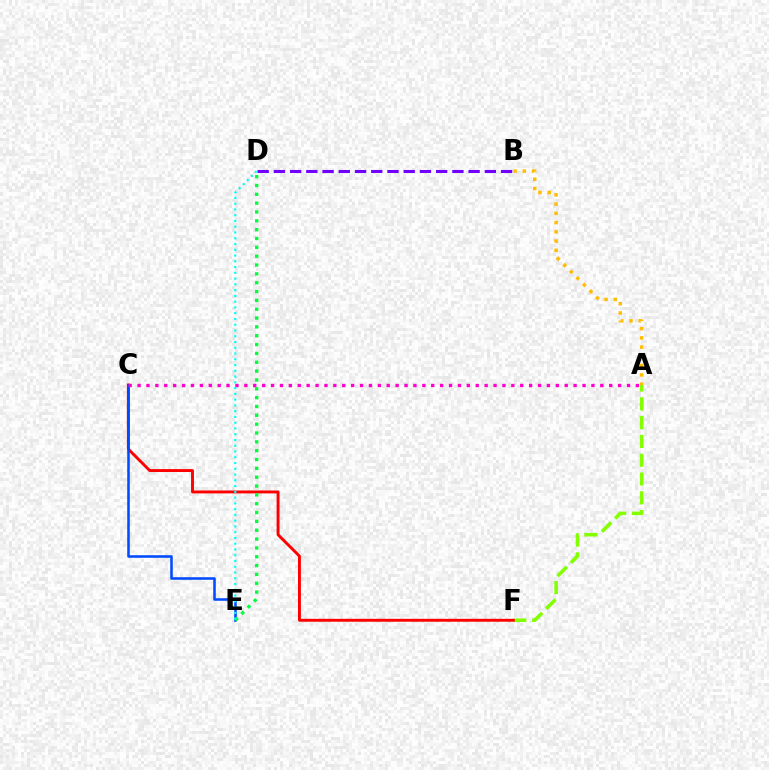{('A', 'F'): [{'color': '#84ff00', 'line_style': 'dashed', 'thickness': 2.55}], ('C', 'F'): [{'color': '#ff0000', 'line_style': 'solid', 'thickness': 2.1}], ('B', 'D'): [{'color': '#7200ff', 'line_style': 'dashed', 'thickness': 2.2}], ('C', 'E'): [{'color': '#004bff', 'line_style': 'solid', 'thickness': 1.84}], ('A', 'B'): [{'color': '#ffbd00', 'line_style': 'dotted', 'thickness': 2.51}], ('A', 'C'): [{'color': '#ff00cf', 'line_style': 'dotted', 'thickness': 2.42}], ('D', 'E'): [{'color': '#00ff39', 'line_style': 'dotted', 'thickness': 2.4}, {'color': '#00fff6', 'line_style': 'dotted', 'thickness': 1.57}]}